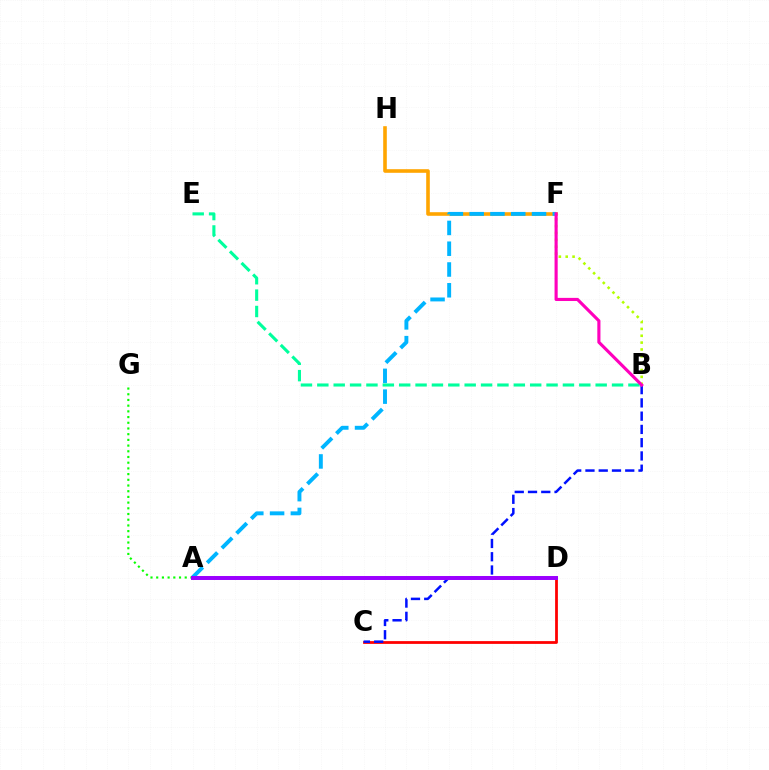{('C', 'D'): [{'color': '#ff0000', 'line_style': 'solid', 'thickness': 1.99}], ('F', 'H'): [{'color': '#ffa500', 'line_style': 'solid', 'thickness': 2.59}], ('B', 'F'): [{'color': '#b3ff00', 'line_style': 'dotted', 'thickness': 1.86}, {'color': '#ff00bd', 'line_style': 'solid', 'thickness': 2.25}], ('A', 'G'): [{'color': '#08ff00', 'line_style': 'dotted', 'thickness': 1.55}], ('B', 'C'): [{'color': '#0010ff', 'line_style': 'dashed', 'thickness': 1.8}], ('B', 'E'): [{'color': '#00ff9d', 'line_style': 'dashed', 'thickness': 2.22}], ('A', 'F'): [{'color': '#00b5ff', 'line_style': 'dashed', 'thickness': 2.82}], ('A', 'D'): [{'color': '#9b00ff', 'line_style': 'solid', 'thickness': 2.86}]}